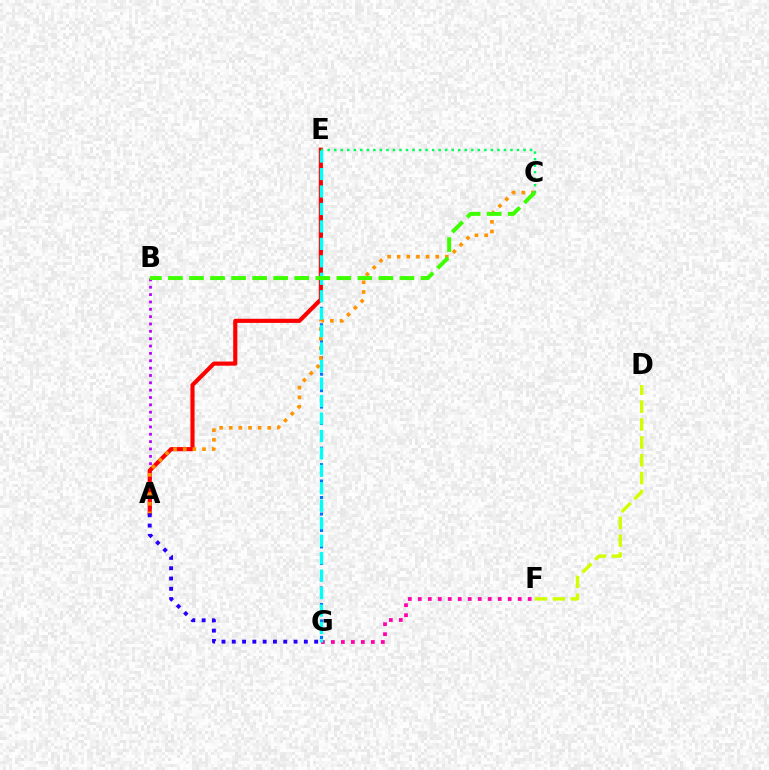{('E', 'G'): [{'color': '#0074ff', 'line_style': 'dotted', 'thickness': 2.24}, {'color': '#00fff6', 'line_style': 'dashed', 'thickness': 2.37}], ('A', 'B'): [{'color': '#b900ff', 'line_style': 'dotted', 'thickness': 2.0}], ('F', 'G'): [{'color': '#ff00ac', 'line_style': 'dotted', 'thickness': 2.71}], ('A', 'E'): [{'color': '#ff0000', 'line_style': 'solid', 'thickness': 2.97}], ('C', 'E'): [{'color': '#00ff5c', 'line_style': 'dotted', 'thickness': 1.77}], ('D', 'F'): [{'color': '#d1ff00', 'line_style': 'dashed', 'thickness': 2.43}], ('A', 'C'): [{'color': '#ff9400', 'line_style': 'dotted', 'thickness': 2.62}], ('B', 'C'): [{'color': '#3dff00', 'line_style': 'dashed', 'thickness': 2.86}], ('A', 'G'): [{'color': '#2500ff', 'line_style': 'dotted', 'thickness': 2.8}]}